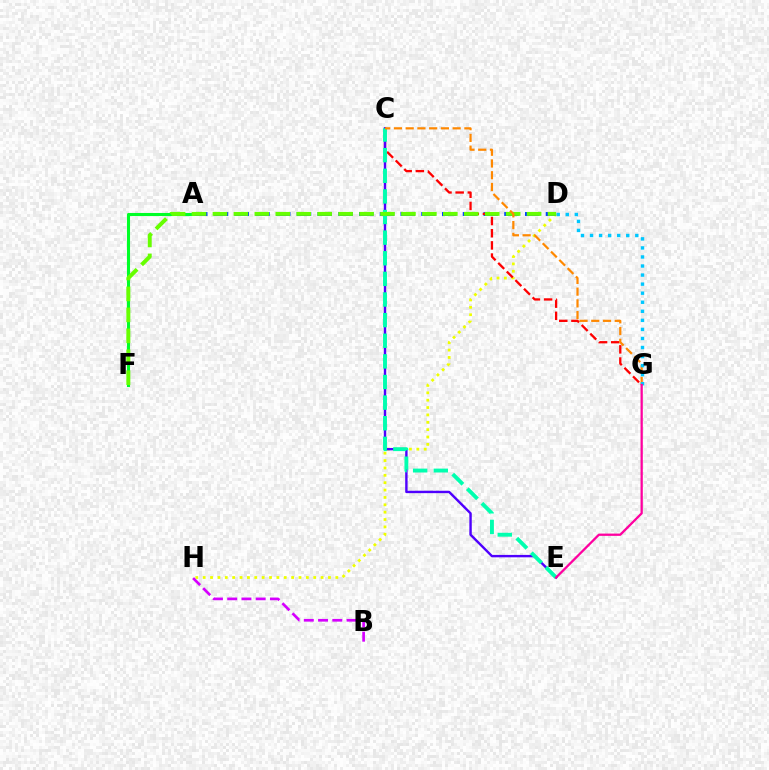{('D', 'H'): [{'color': '#eeff00', 'line_style': 'dotted', 'thickness': 2.0}], ('A', 'D'): [{'color': '#003fff', 'line_style': 'dashed', 'thickness': 2.82}], ('C', 'G'): [{'color': '#ff0000', 'line_style': 'dashed', 'thickness': 1.65}, {'color': '#ff8800', 'line_style': 'dashed', 'thickness': 1.6}], ('B', 'H'): [{'color': '#d600ff', 'line_style': 'dashed', 'thickness': 1.94}], ('A', 'F'): [{'color': '#00ff27', 'line_style': 'solid', 'thickness': 2.21}], ('C', 'E'): [{'color': '#4f00ff', 'line_style': 'solid', 'thickness': 1.73}, {'color': '#00ffaf', 'line_style': 'dashed', 'thickness': 2.8}], ('D', 'F'): [{'color': '#66ff00', 'line_style': 'dashed', 'thickness': 2.84}], ('D', 'G'): [{'color': '#00c7ff', 'line_style': 'dotted', 'thickness': 2.46}], ('E', 'G'): [{'color': '#ff00a0', 'line_style': 'solid', 'thickness': 1.64}]}